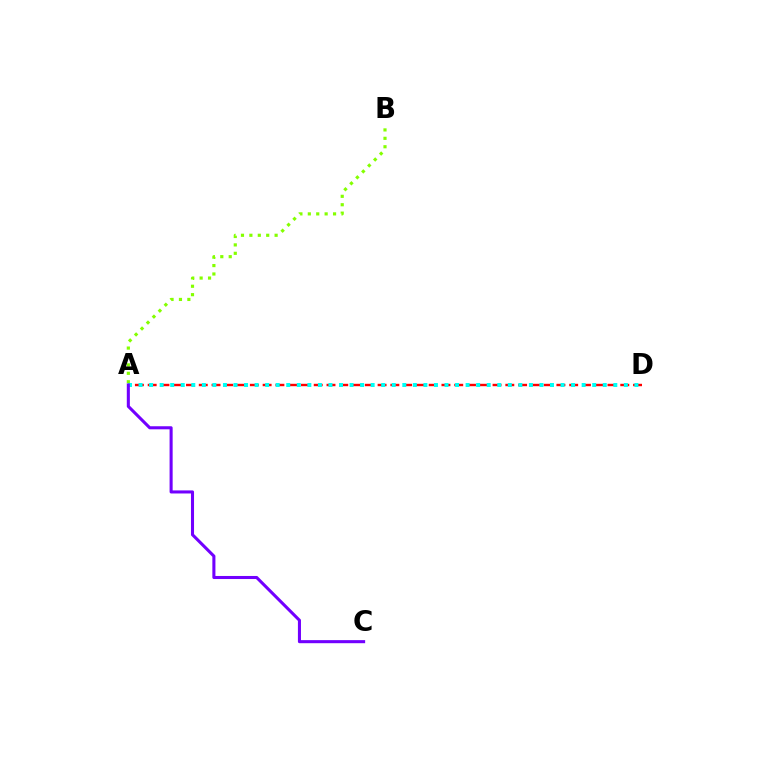{('A', 'D'): [{'color': '#ff0000', 'line_style': 'dashed', 'thickness': 1.74}, {'color': '#00fff6', 'line_style': 'dotted', 'thickness': 2.87}], ('A', 'B'): [{'color': '#84ff00', 'line_style': 'dotted', 'thickness': 2.29}], ('A', 'C'): [{'color': '#7200ff', 'line_style': 'solid', 'thickness': 2.21}]}